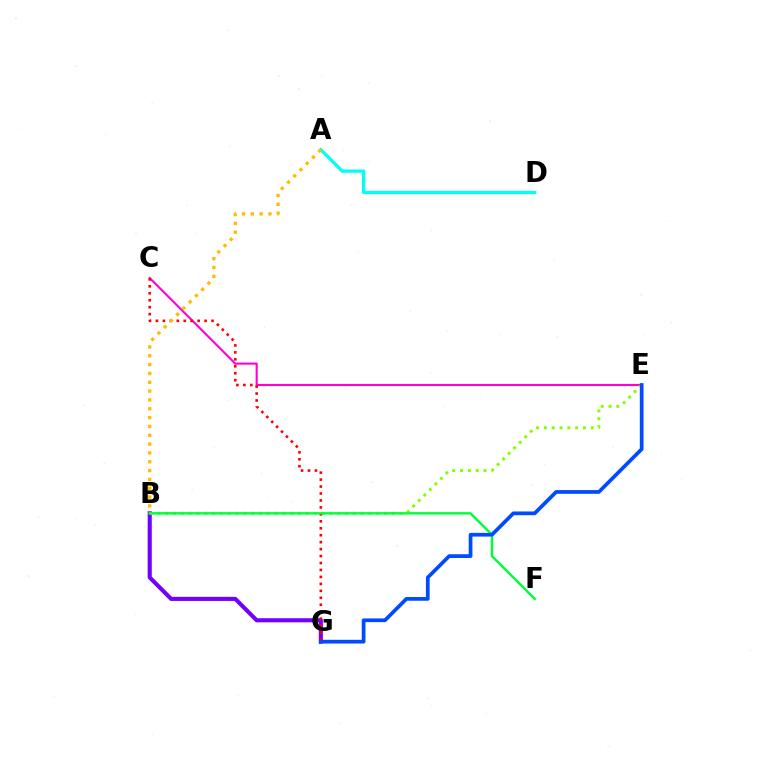{('C', 'E'): [{'color': '#ff00cf', 'line_style': 'solid', 'thickness': 1.52}], ('B', 'G'): [{'color': '#7200ff', 'line_style': 'solid', 'thickness': 2.95}], ('B', 'E'): [{'color': '#84ff00', 'line_style': 'dotted', 'thickness': 2.12}], ('C', 'G'): [{'color': '#ff0000', 'line_style': 'dotted', 'thickness': 1.89}], ('B', 'F'): [{'color': '#00ff39', 'line_style': 'solid', 'thickness': 1.74}], ('E', 'G'): [{'color': '#004bff', 'line_style': 'solid', 'thickness': 2.68}], ('A', 'D'): [{'color': '#00fff6', 'line_style': 'solid', 'thickness': 2.37}], ('A', 'B'): [{'color': '#ffbd00', 'line_style': 'dotted', 'thickness': 2.4}]}